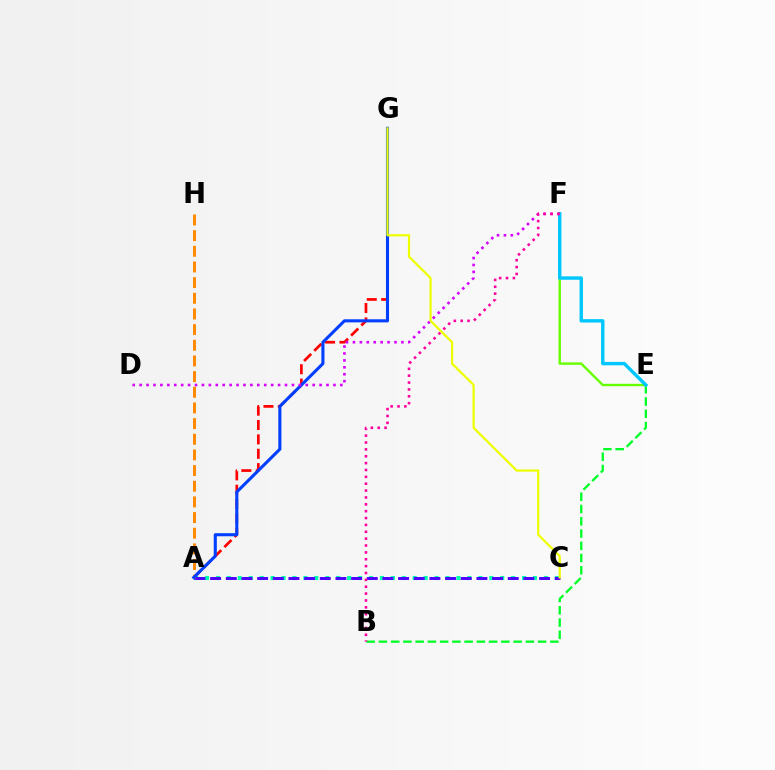{('A', 'C'): [{'color': '#00ffaf', 'line_style': 'dotted', 'thickness': 2.97}, {'color': '#4f00ff', 'line_style': 'dashed', 'thickness': 2.13}], ('A', 'H'): [{'color': '#ff8800', 'line_style': 'dashed', 'thickness': 2.13}], ('B', 'E'): [{'color': '#00ff27', 'line_style': 'dashed', 'thickness': 1.66}], ('A', 'G'): [{'color': '#ff0000', 'line_style': 'dashed', 'thickness': 1.95}, {'color': '#003fff', 'line_style': 'solid', 'thickness': 2.22}], ('E', 'F'): [{'color': '#66ff00', 'line_style': 'solid', 'thickness': 1.72}, {'color': '#00c7ff', 'line_style': 'solid', 'thickness': 2.46}], ('D', 'F'): [{'color': '#d600ff', 'line_style': 'dotted', 'thickness': 1.88}], ('B', 'F'): [{'color': '#ff00a0', 'line_style': 'dotted', 'thickness': 1.87}], ('C', 'G'): [{'color': '#eeff00', 'line_style': 'solid', 'thickness': 1.59}]}